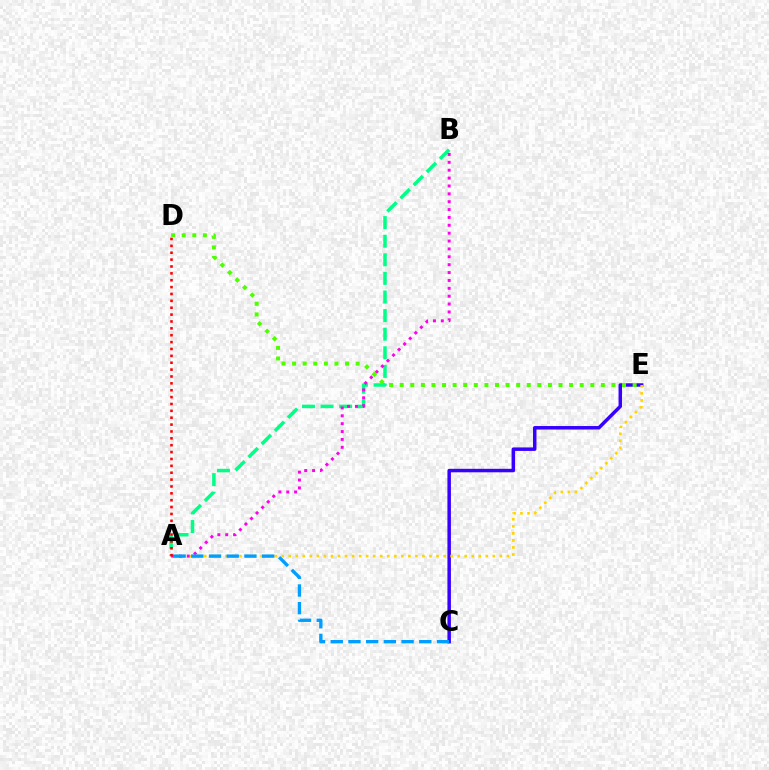{('A', 'B'): [{'color': '#00ff86', 'line_style': 'dashed', 'thickness': 2.53}, {'color': '#ff00ed', 'line_style': 'dotted', 'thickness': 2.14}], ('C', 'E'): [{'color': '#3700ff', 'line_style': 'solid', 'thickness': 2.51}], ('A', 'E'): [{'color': '#ffd500', 'line_style': 'dotted', 'thickness': 1.91}], ('A', 'D'): [{'color': '#ff0000', 'line_style': 'dotted', 'thickness': 1.87}], ('A', 'C'): [{'color': '#009eff', 'line_style': 'dashed', 'thickness': 2.41}], ('D', 'E'): [{'color': '#4fff00', 'line_style': 'dotted', 'thickness': 2.88}]}